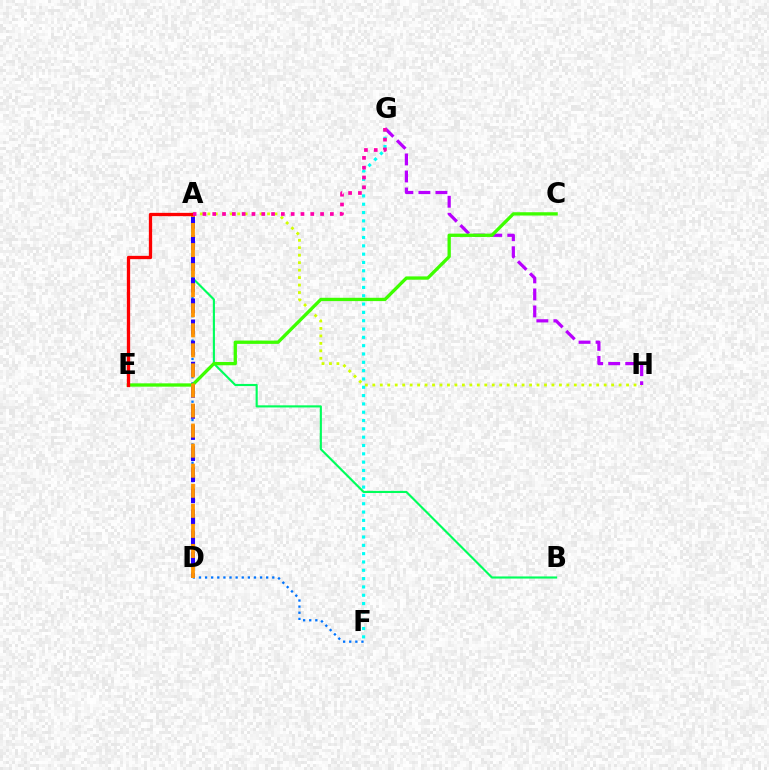{('A', 'H'): [{'color': '#d1ff00', 'line_style': 'dotted', 'thickness': 2.03}], ('G', 'H'): [{'color': '#b900ff', 'line_style': 'dashed', 'thickness': 2.31}], ('A', 'F'): [{'color': '#0074ff', 'line_style': 'dotted', 'thickness': 1.66}], ('A', 'B'): [{'color': '#00ff5c', 'line_style': 'solid', 'thickness': 1.53}], ('A', 'D'): [{'color': '#2500ff', 'line_style': 'dashed', 'thickness': 2.87}, {'color': '#ff9400', 'line_style': 'dashed', 'thickness': 2.72}], ('F', 'G'): [{'color': '#00fff6', 'line_style': 'dotted', 'thickness': 2.26}], ('C', 'E'): [{'color': '#3dff00', 'line_style': 'solid', 'thickness': 2.38}], ('A', 'E'): [{'color': '#ff0000', 'line_style': 'solid', 'thickness': 2.38}], ('A', 'G'): [{'color': '#ff00ac', 'line_style': 'dotted', 'thickness': 2.66}]}